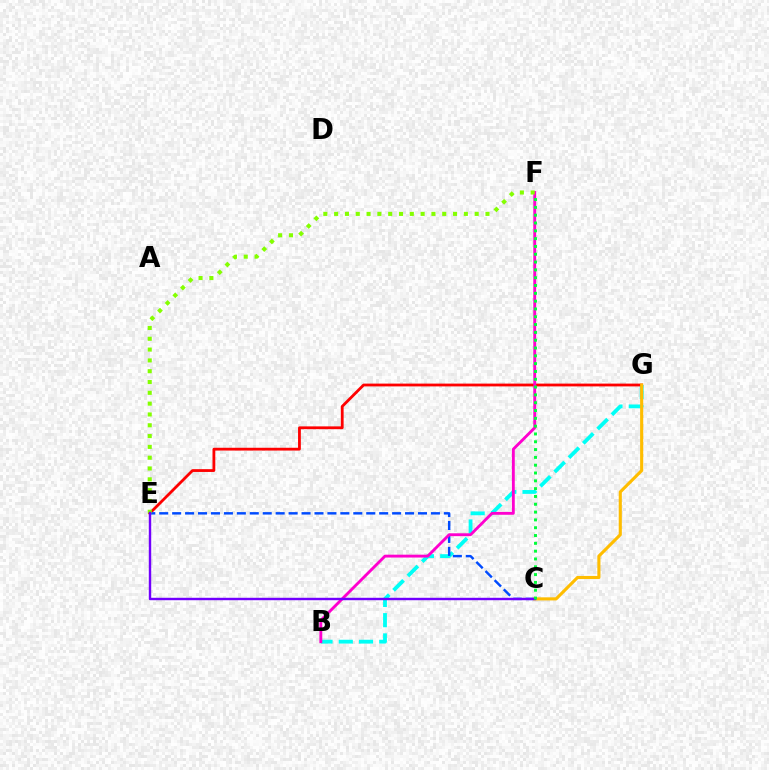{('B', 'G'): [{'color': '#00fff6', 'line_style': 'dashed', 'thickness': 2.75}], ('E', 'G'): [{'color': '#ff0000', 'line_style': 'solid', 'thickness': 2.01}], ('C', 'E'): [{'color': '#004bff', 'line_style': 'dashed', 'thickness': 1.76}, {'color': '#7200ff', 'line_style': 'solid', 'thickness': 1.75}], ('B', 'F'): [{'color': '#ff00cf', 'line_style': 'solid', 'thickness': 2.06}], ('E', 'F'): [{'color': '#84ff00', 'line_style': 'dotted', 'thickness': 2.94}], ('C', 'G'): [{'color': '#ffbd00', 'line_style': 'solid', 'thickness': 2.24}], ('C', 'F'): [{'color': '#00ff39', 'line_style': 'dotted', 'thickness': 2.12}]}